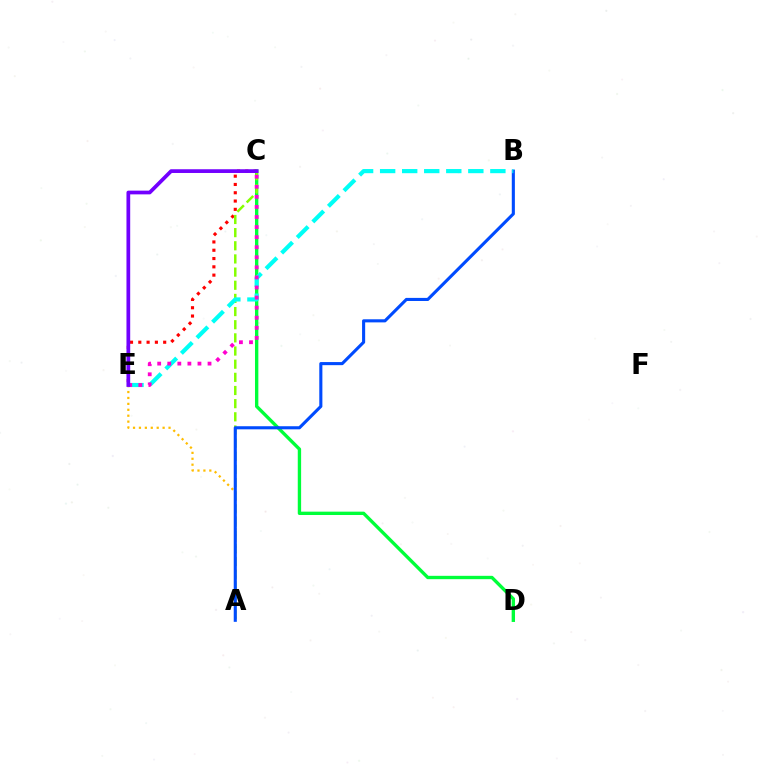{('C', 'E'): [{'color': '#ff0000', 'line_style': 'dotted', 'thickness': 2.25}, {'color': '#ff00cf', 'line_style': 'dotted', 'thickness': 2.74}, {'color': '#7200ff', 'line_style': 'solid', 'thickness': 2.68}], ('C', 'D'): [{'color': '#00ff39', 'line_style': 'solid', 'thickness': 2.41}], ('A', 'C'): [{'color': '#84ff00', 'line_style': 'dashed', 'thickness': 1.79}], ('A', 'E'): [{'color': '#ffbd00', 'line_style': 'dotted', 'thickness': 1.61}], ('A', 'B'): [{'color': '#004bff', 'line_style': 'solid', 'thickness': 2.23}], ('B', 'E'): [{'color': '#00fff6', 'line_style': 'dashed', 'thickness': 2.99}]}